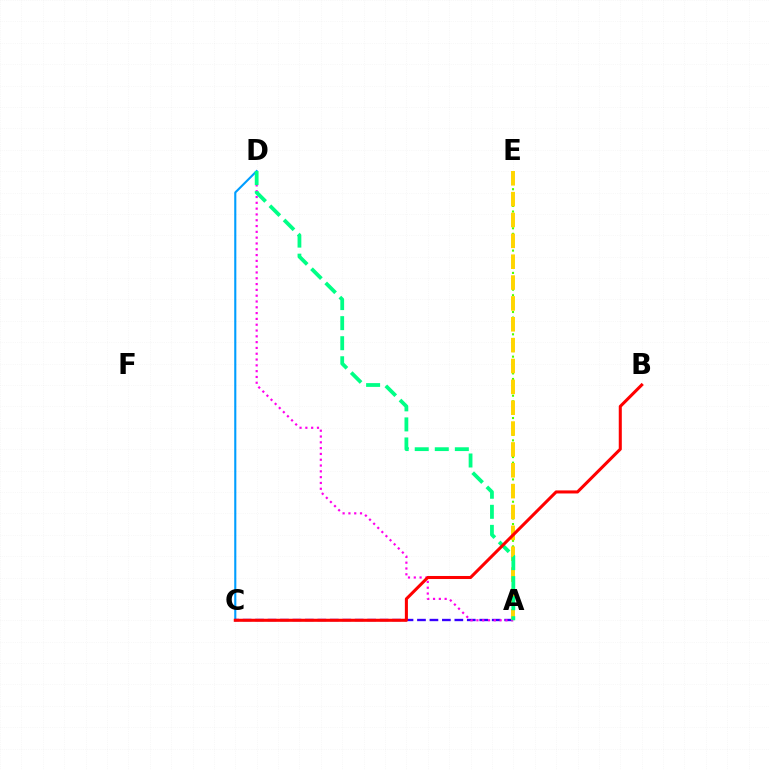{('C', 'D'): [{'color': '#009eff', 'line_style': 'solid', 'thickness': 1.52}], ('A', 'E'): [{'color': '#4fff00', 'line_style': 'dotted', 'thickness': 1.52}, {'color': '#ffd500', 'line_style': 'dashed', 'thickness': 2.83}], ('A', 'C'): [{'color': '#3700ff', 'line_style': 'dashed', 'thickness': 1.69}], ('A', 'D'): [{'color': '#ff00ed', 'line_style': 'dotted', 'thickness': 1.58}, {'color': '#00ff86', 'line_style': 'dashed', 'thickness': 2.72}], ('B', 'C'): [{'color': '#ff0000', 'line_style': 'solid', 'thickness': 2.2}]}